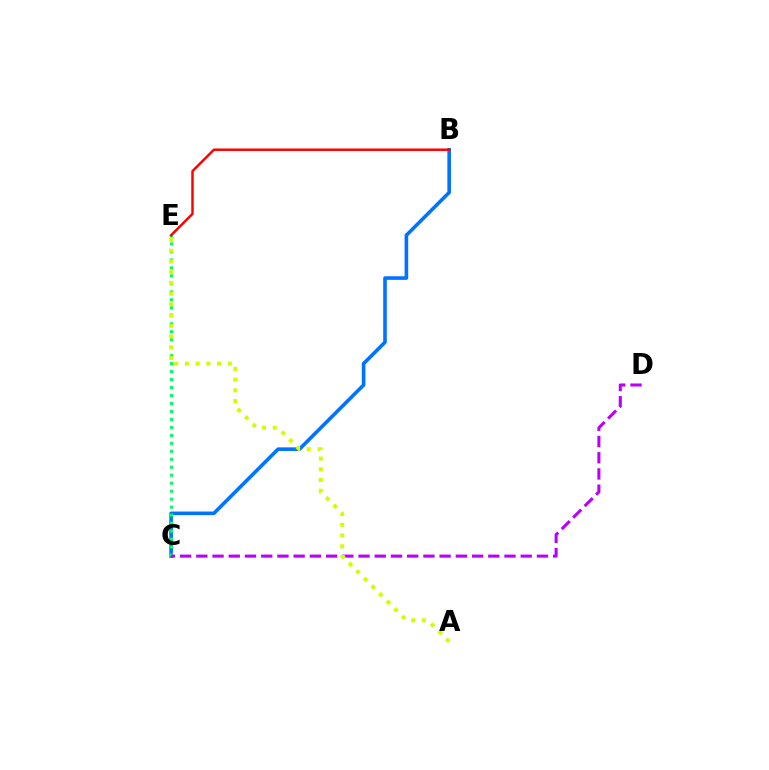{('B', 'C'): [{'color': '#0074ff', 'line_style': 'solid', 'thickness': 2.6}], ('C', 'E'): [{'color': '#00ff5c', 'line_style': 'dotted', 'thickness': 2.17}], ('C', 'D'): [{'color': '#b900ff', 'line_style': 'dashed', 'thickness': 2.2}], ('B', 'E'): [{'color': '#ff0000', 'line_style': 'solid', 'thickness': 1.77}], ('A', 'E'): [{'color': '#d1ff00', 'line_style': 'dotted', 'thickness': 2.91}]}